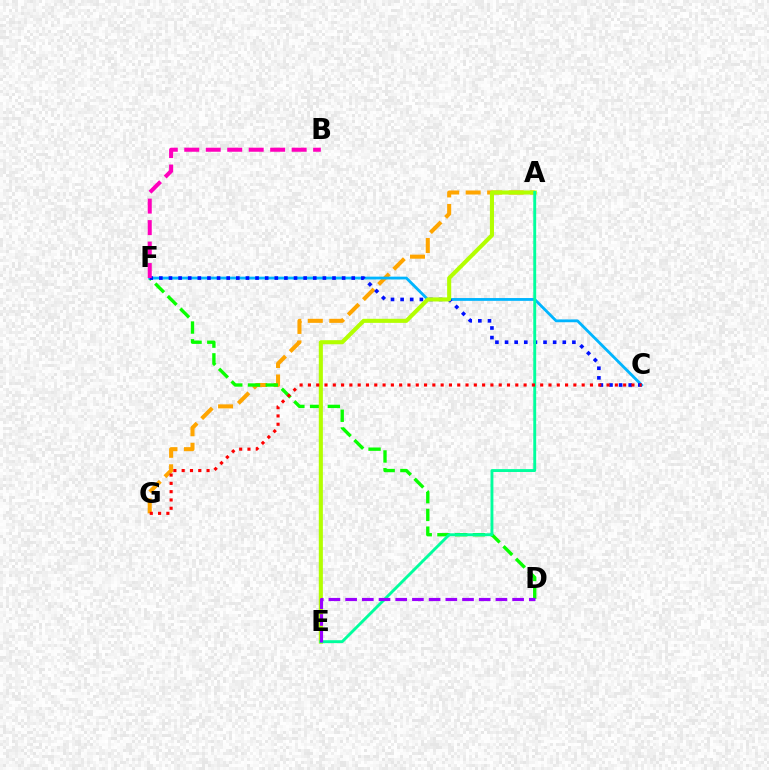{('A', 'G'): [{'color': '#ffa500', 'line_style': 'dashed', 'thickness': 2.92}], ('D', 'F'): [{'color': '#08ff00', 'line_style': 'dashed', 'thickness': 2.41}], ('C', 'F'): [{'color': '#00b5ff', 'line_style': 'solid', 'thickness': 2.02}, {'color': '#0010ff', 'line_style': 'dotted', 'thickness': 2.61}], ('A', 'E'): [{'color': '#b3ff00', 'line_style': 'solid', 'thickness': 2.94}, {'color': '#00ff9d', 'line_style': 'solid', 'thickness': 2.08}], ('C', 'G'): [{'color': '#ff0000', 'line_style': 'dotted', 'thickness': 2.25}], ('B', 'F'): [{'color': '#ff00bd', 'line_style': 'dashed', 'thickness': 2.92}], ('D', 'E'): [{'color': '#9b00ff', 'line_style': 'dashed', 'thickness': 2.27}]}